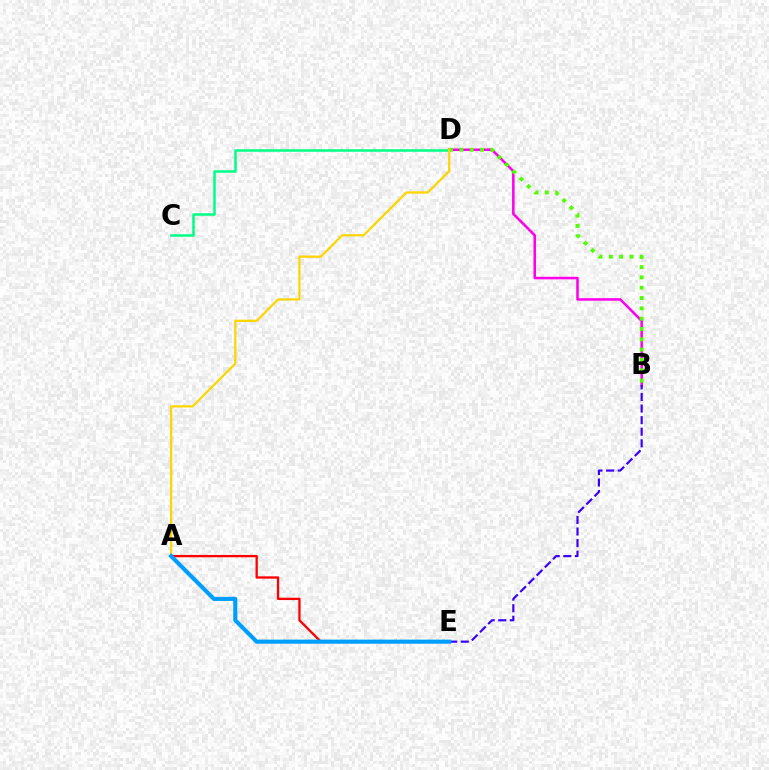{('A', 'E'): [{'color': '#ff0000', 'line_style': 'solid', 'thickness': 1.67}, {'color': '#009eff', 'line_style': 'solid', 'thickness': 2.96}], ('B', 'D'): [{'color': '#ff00ed', 'line_style': 'solid', 'thickness': 1.84}, {'color': '#4fff00', 'line_style': 'dotted', 'thickness': 2.8}], ('C', 'D'): [{'color': '#00ff86', 'line_style': 'solid', 'thickness': 1.8}], ('A', 'D'): [{'color': '#ffd500', 'line_style': 'solid', 'thickness': 1.6}], ('B', 'E'): [{'color': '#3700ff', 'line_style': 'dashed', 'thickness': 1.57}]}